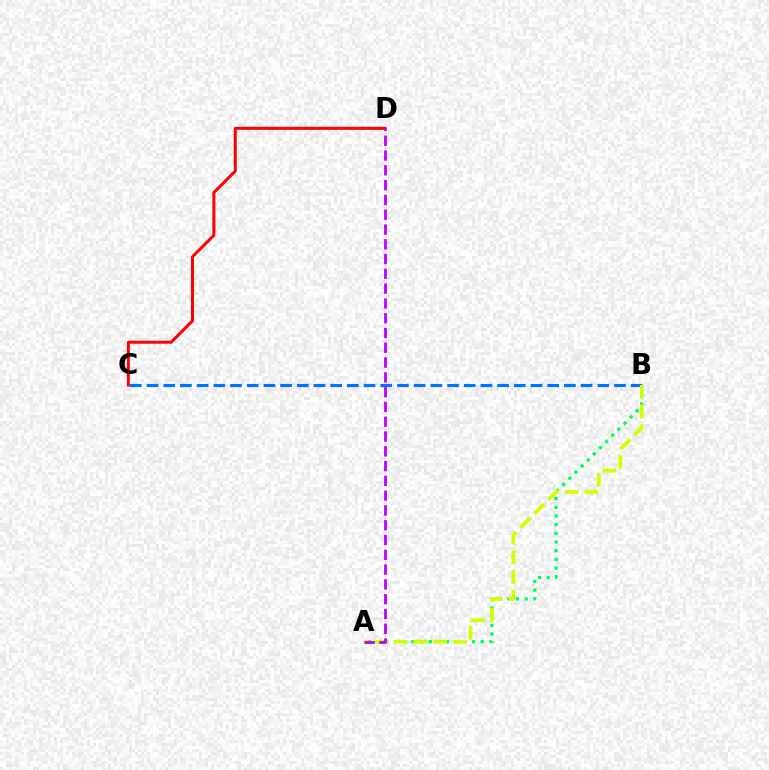{('B', 'C'): [{'color': '#0074ff', 'line_style': 'dashed', 'thickness': 2.27}], ('A', 'B'): [{'color': '#00ff5c', 'line_style': 'dotted', 'thickness': 2.36}, {'color': '#d1ff00', 'line_style': 'dashed', 'thickness': 2.68}], ('C', 'D'): [{'color': '#ff0000', 'line_style': 'solid', 'thickness': 2.15}], ('A', 'D'): [{'color': '#b900ff', 'line_style': 'dashed', 'thickness': 2.01}]}